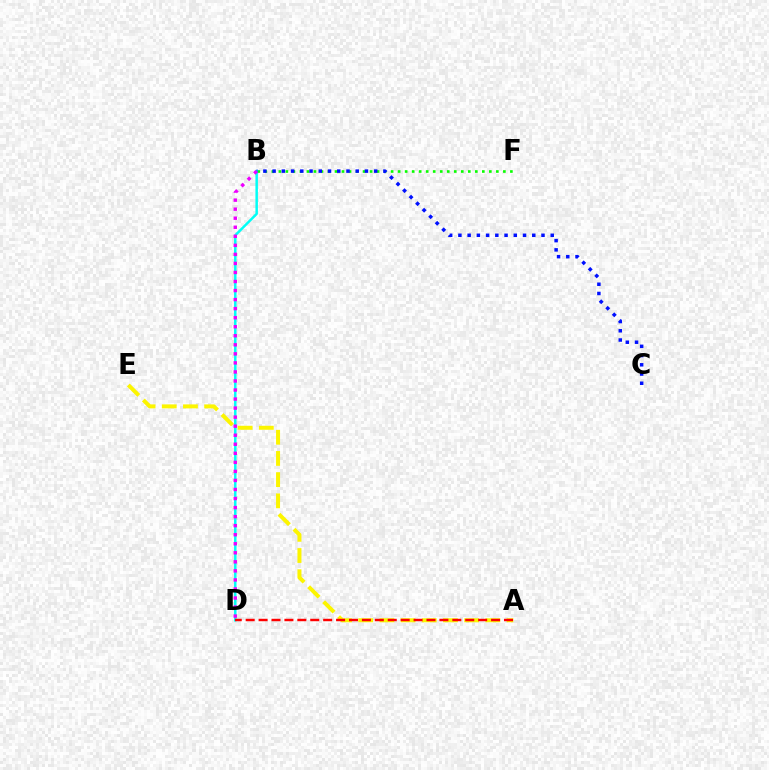{('A', 'E'): [{'color': '#fcf500', 'line_style': 'dashed', 'thickness': 2.88}], ('B', 'F'): [{'color': '#08ff00', 'line_style': 'dotted', 'thickness': 1.91}], ('B', 'D'): [{'color': '#00fff6', 'line_style': 'solid', 'thickness': 1.79}, {'color': '#ee00ff', 'line_style': 'dotted', 'thickness': 2.46}], ('B', 'C'): [{'color': '#0010ff', 'line_style': 'dotted', 'thickness': 2.51}], ('A', 'D'): [{'color': '#ff0000', 'line_style': 'dashed', 'thickness': 1.75}]}